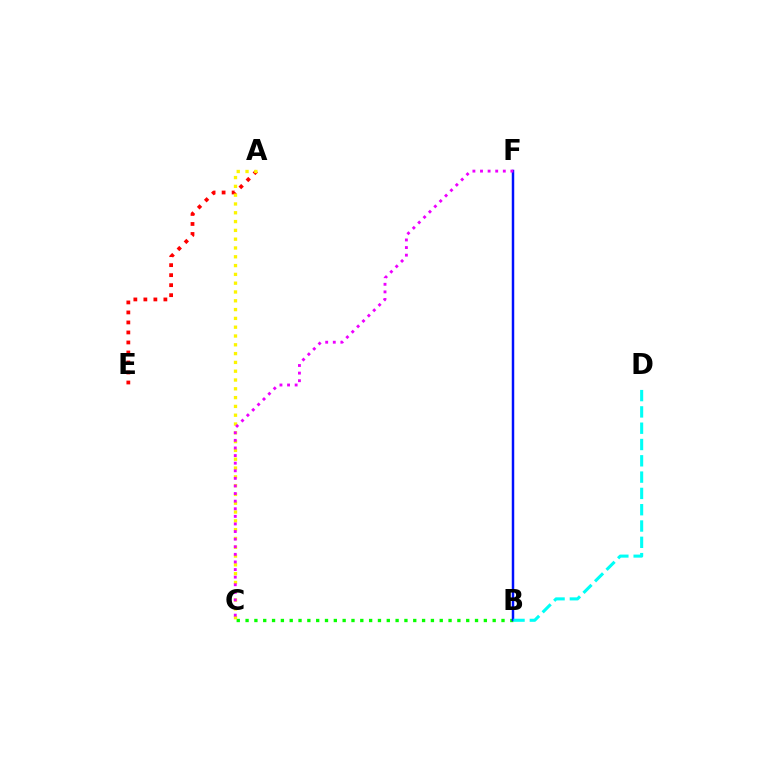{('A', 'E'): [{'color': '#ff0000', 'line_style': 'dotted', 'thickness': 2.72}], ('B', 'C'): [{'color': '#08ff00', 'line_style': 'dotted', 'thickness': 2.4}], ('A', 'C'): [{'color': '#fcf500', 'line_style': 'dotted', 'thickness': 2.39}], ('B', 'F'): [{'color': '#0010ff', 'line_style': 'solid', 'thickness': 1.77}], ('C', 'F'): [{'color': '#ee00ff', 'line_style': 'dotted', 'thickness': 2.06}], ('B', 'D'): [{'color': '#00fff6', 'line_style': 'dashed', 'thickness': 2.21}]}